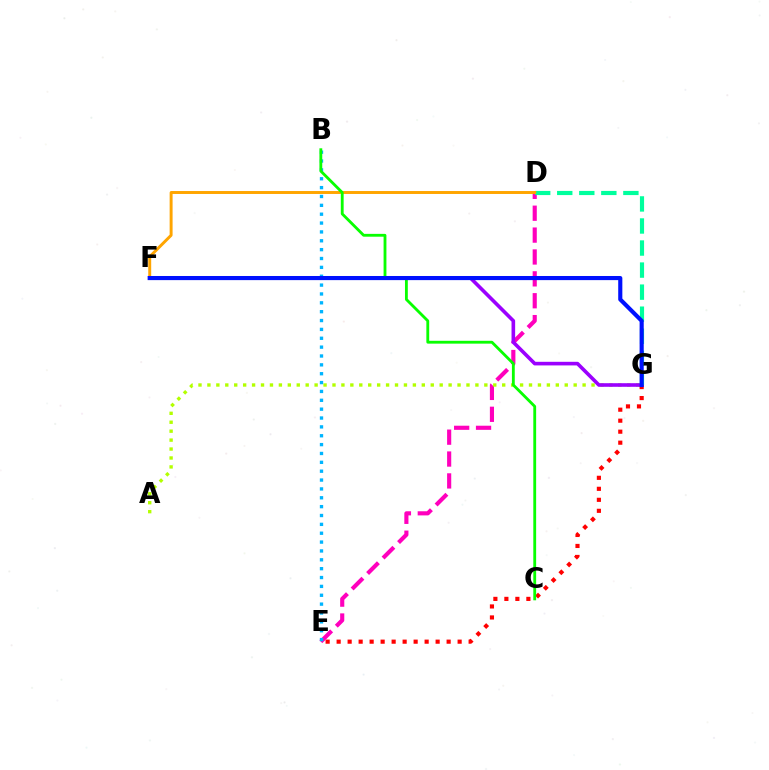{('E', 'G'): [{'color': '#ff0000', 'line_style': 'dotted', 'thickness': 2.99}], ('D', 'E'): [{'color': '#ff00bd', 'line_style': 'dashed', 'thickness': 2.97}], ('A', 'G'): [{'color': '#b3ff00', 'line_style': 'dotted', 'thickness': 2.43}], ('F', 'G'): [{'color': '#9b00ff', 'line_style': 'solid', 'thickness': 2.6}, {'color': '#0010ff', 'line_style': 'solid', 'thickness': 2.97}], ('D', 'G'): [{'color': '#00ff9d', 'line_style': 'dashed', 'thickness': 3.0}], ('D', 'F'): [{'color': '#ffa500', 'line_style': 'solid', 'thickness': 2.12}], ('B', 'E'): [{'color': '#00b5ff', 'line_style': 'dotted', 'thickness': 2.41}], ('B', 'C'): [{'color': '#08ff00', 'line_style': 'solid', 'thickness': 2.04}]}